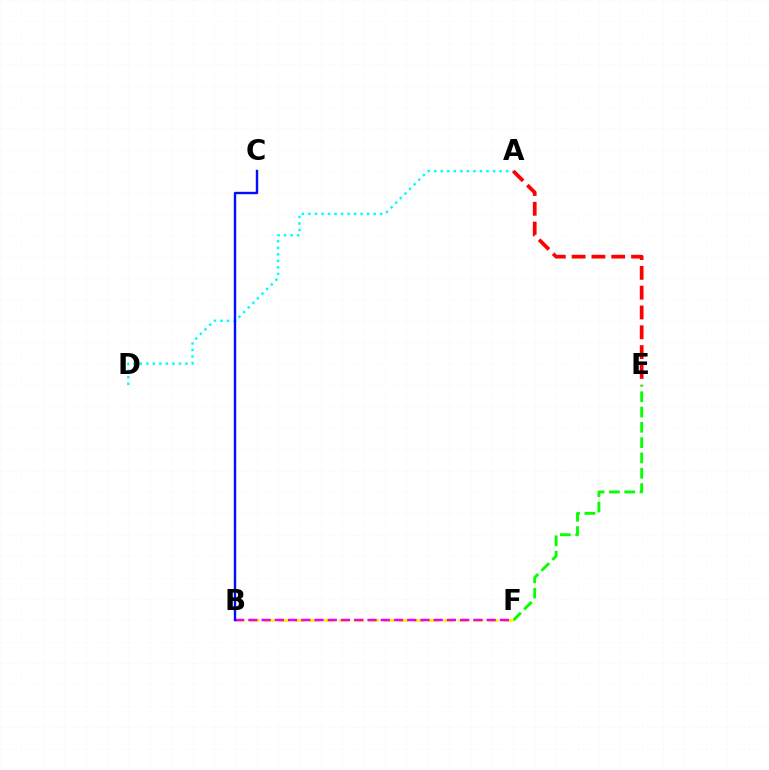{('E', 'F'): [{'color': '#08ff00', 'line_style': 'dashed', 'thickness': 2.08}], ('B', 'F'): [{'color': '#fcf500', 'line_style': 'dashed', 'thickness': 2.03}, {'color': '#ee00ff', 'line_style': 'dashed', 'thickness': 1.8}], ('A', 'D'): [{'color': '#00fff6', 'line_style': 'dotted', 'thickness': 1.77}], ('B', 'C'): [{'color': '#0010ff', 'line_style': 'solid', 'thickness': 1.73}], ('A', 'E'): [{'color': '#ff0000', 'line_style': 'dashed', 'thickness': 2.69}]}